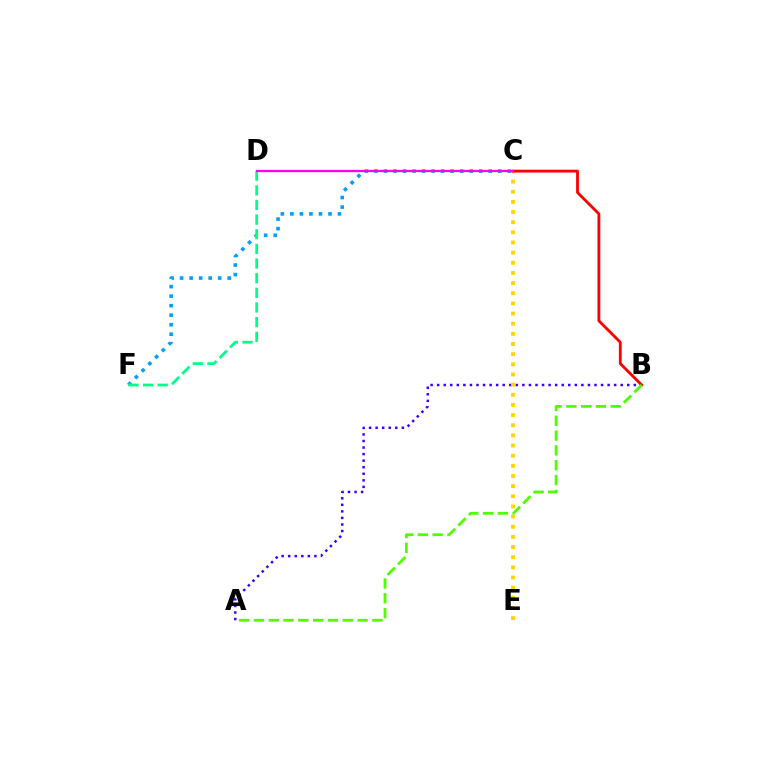{('C', 'F'): [{'color': '#009eff', 'line_style': 'dotted', 'thickness': 2.59}], ('D', 'F'): [{'color': '#00ff86', 'line_style': 'dashed', 'thickness': 1.99}], ('A', 'B'): [{'color': '#3700ff', 'line_style': 'dotted', 'thickness': 1.78}, {'color': '#4fff00', 'line_style': 'dashed', 'thickness': 2.01}], ('C', 'E'): [{'color': '#ffd500', 'line_style': 'dotted', 'thickness': 2.76}], ('B', 'C'): [{'color': '#ff0000', 'line_style': 'solid', 'thickness': 2.03}], ('C', 'D'): [{'color': '#ff00ed', 'line_style': 'solid', 'thickness': 1.65}]}